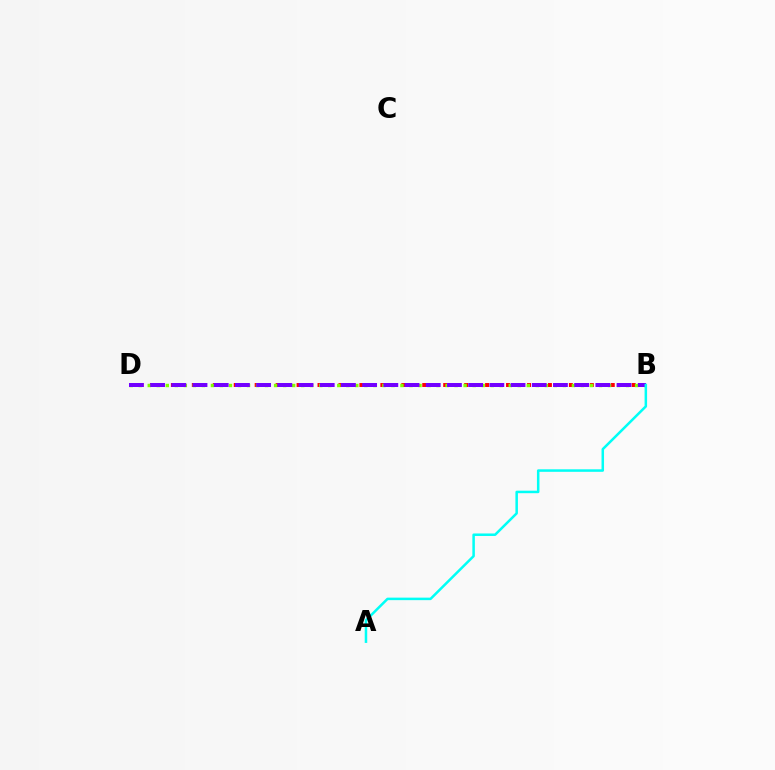{('B', 'D'): [{'color': '#ff0000', 'line_style': 'dotted', 'thickness': 2.85}, {'color': '#84ff00', 'line_style': 'dotted', 'thickness': 2.45}, {'color': '#7200ff', 'line_style': 'dashed', 'thickness': 2.88}], ('A', 'B'): [{'color': '#00fff6', 'line_style': 'solid', 'thickness': 1.81}]}